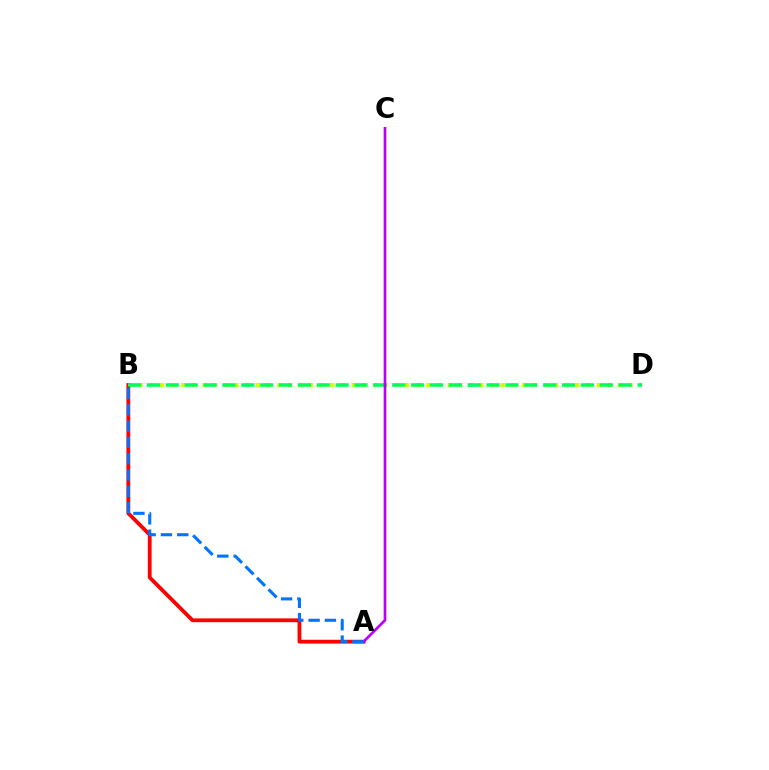{('B', 'D'): [{'color': '#d1ff00', 'line_style': 'dotted', 'thickness': 2.89}, {'color': '#00ff5c', 'line_style': 'dashed', 'thickness': 2.56}], ('A', 'B'): [{'color': '#ff0000', 'line_style': 'solid', 'thickness': 2.74}, {'color': '#0074ff', 'line_style': 'dashed', 'thickness': 2.21}], ('A', 'C'): [{'color': '#b900ff', 'line_style': 'solid', 'thickness': 1.93}]}